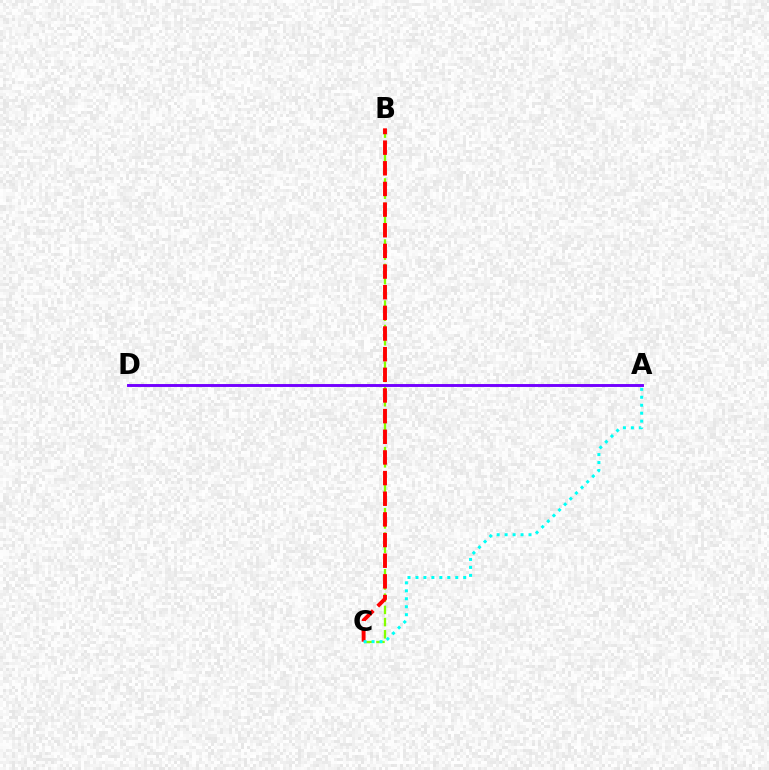{('B', 'C'): [{'color': '#84ff00', 'line_style': 'dashed', 'thickness': 1.66}, {'color': '#ff0000', 'line_style': 'dashed', 'thickness': 2.81}], ('A', 'D'): [{'color': '#7200ff', 'line_style': 'solid', 'thickness': 2.09}], ('A', 'C'): [{'color': '#00fff6', 'line_style': 'dotted', 'thickness': 2.16}]}